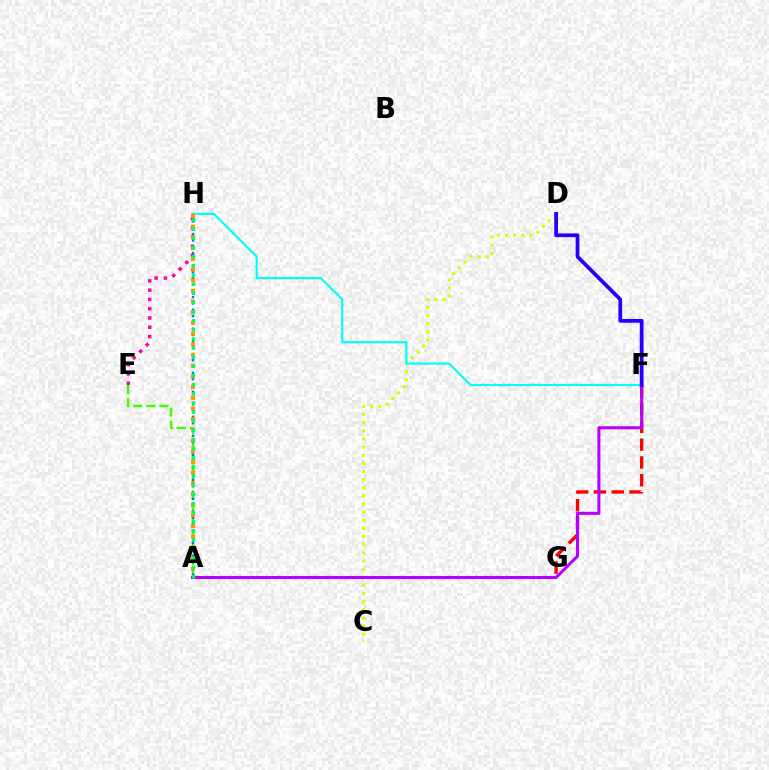{('C', 'D'): [{'color': '#d1ff00', 'line_style': 'dotted', 'thickness': 2.21}], ('A', 'E'): [{'color': '#3dff00', 'line_style': 'dashed', 'thickness': 1.78}], ('E', 'H'): [{'color': '#ff00ac', 'line_style': 'dotted', 'thickness': 2.52}], ('A', 'H'): [{'color': '#0074ff', 'line_style': 'dotted', 'thickness': 1.71}, {'color': '#ff9400', 'line_style': 'dotted', 'thickness': 2.91}, {'color': '#00ff5c', 'line_style': 'dotted', 'thickness': 2.48}], ('F', 'G'): [{'color': '#ff0000', 'line_style': 'dashed', 'thickness': 2.42}], ('F', 'H'): [{'color': '#00fff6', 'line_style': 'solid', 'thickness': 1.58}], ('A', 'F'): [{'color': '#b900ff', 'line_style': 'solid', 'thickness': 2.2}], ('D', 'F'): [{'color': '#2500ff', 'line_style': 'solid', 'thickness': 2.7}]}